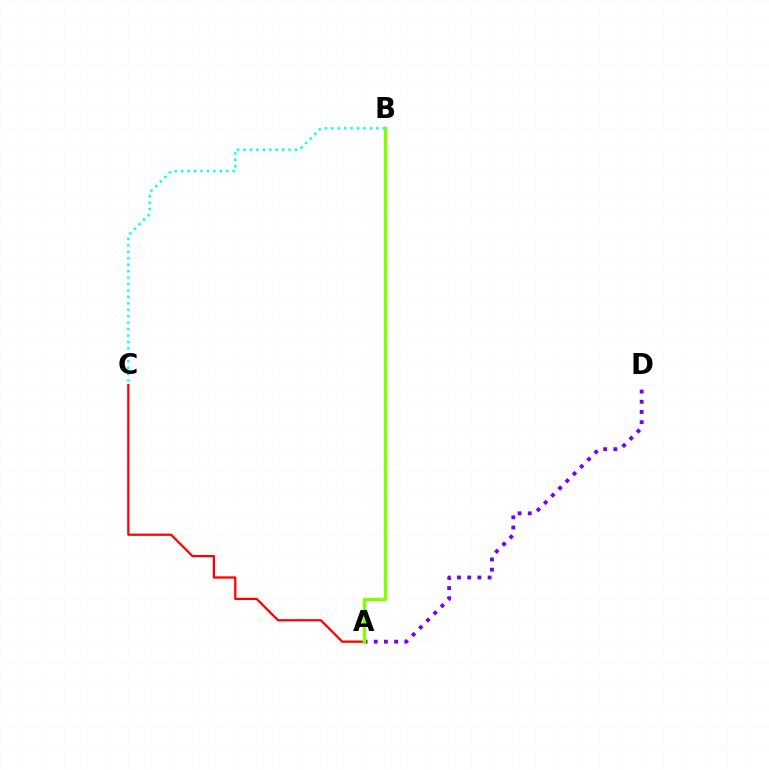{('A', 'D'): [{'color': '#7200ff', 'line_style': 'dotted', 'thickness': 2.77}], ('A', 'C'): [{'color': '#ff0000', 'line_style': 'solid', 'thickness': 1.62}], ('A', 'B'): [{'color': '#84ff00', 'line_style': 'solid', 'thickness': 2.41}], ('B', 'C'): [{'color': '#00fff6', 'line_style': 'dotted', 'thickness': 1.75}]}